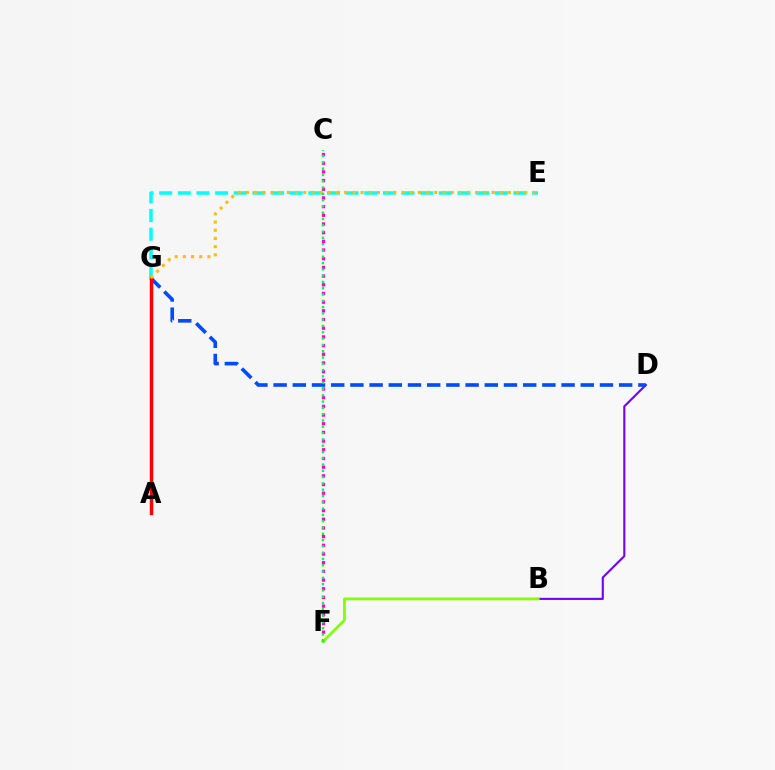{('C', 'F'): [{'color': '#ff00cf', 'line_style': 'dotted', 'thickness': 2.36}, {'color': '#00ff39', 'line_style': 'dotted', 'thickness': 1.71}], ('B', 'D'): [{'color': '#7200ff', 'line_style': 'solid', 'thickness': 1.52}], ('B', 'F'): [{'color': '#84ff00', 'line_style': 'solid', 'thickness': 2.01}], ('E', 'G'): [{'color': '#00fff6', 'line_style': 'dashed', 'thickness': 2.53}, {'color': '#ffbd00', 'line_style': 'dotted', 'thickness': 2.22}], ('D', 'G'): [{'color': '#004bff', 'line_style': 'dashed', 'thickness': 2.61}], ('A', 'G'): [{'color': '#ff0000', 'line_style': 'solid', 'thickness': 2.51}]}